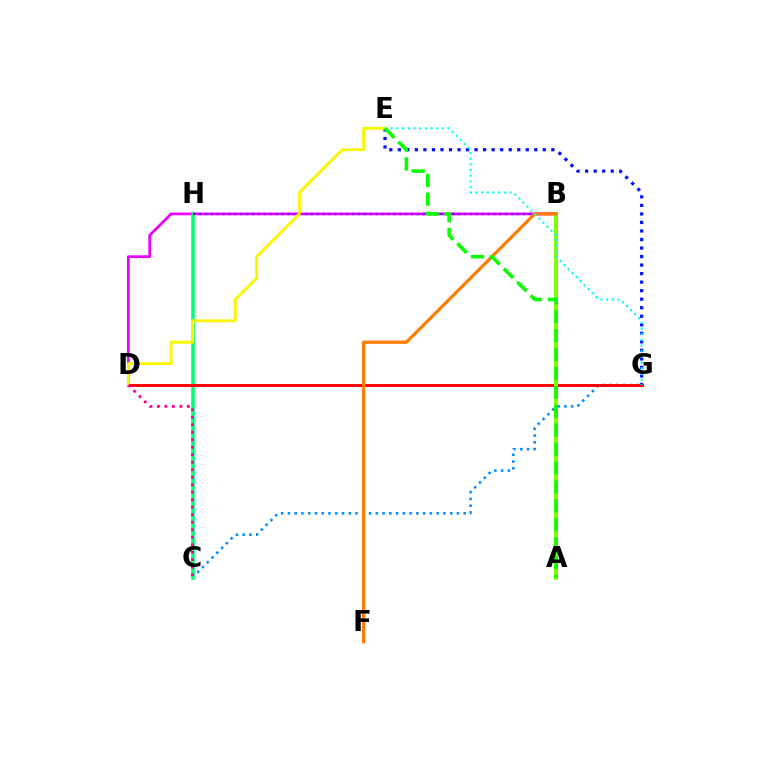{('C', 'G'): [{'color': '#008cff', 'line_style': 'dotted', 'thickness': 1.84}], ('B', 'D'): [{'color': '#ee00ff', 'line_style': 'solid', 'thickness': 1.99}], ('C', 'H'): [{'color': '#00ff74', 'line_style': 'solid', 'thickness': 2.55}], ('D', 'G'): [{'color': '#ff0000', 'line_style': 'solid', 'thickness': 2.1}], ('E', 'G'): [{'color': '#0010ff', 'line_style': 'dotted', 'thickness': 2.32}, {'color': '#00fff6', 'line_style': 'dotted', 'thickness': 1.54}], ('B', 'H'): [{'color': '#7200ff', 'line_style': 'dotted', 'thickness': 1.6}], ('D', 'E'): [{'color': '#fcf500', 'line_style': 'solid', 'thickness': 2.08}], ('C', 'D'): [{'color': '#ff0094', 'line_style': 'dotted', 'thickness': 2.04}], ('A', 'B'): [{'color': '#84ff00', 'line_style': 'solid', 'thickness': 2.86}], ('B', 'F'): [{'color': '#ff7c00', 'line_style': 'solid', 'thickness': 2.34}], ('A', 'E'): [{'color': '#08ff00', 'line_style': 'dashed', 'thickness': 2.57}]}